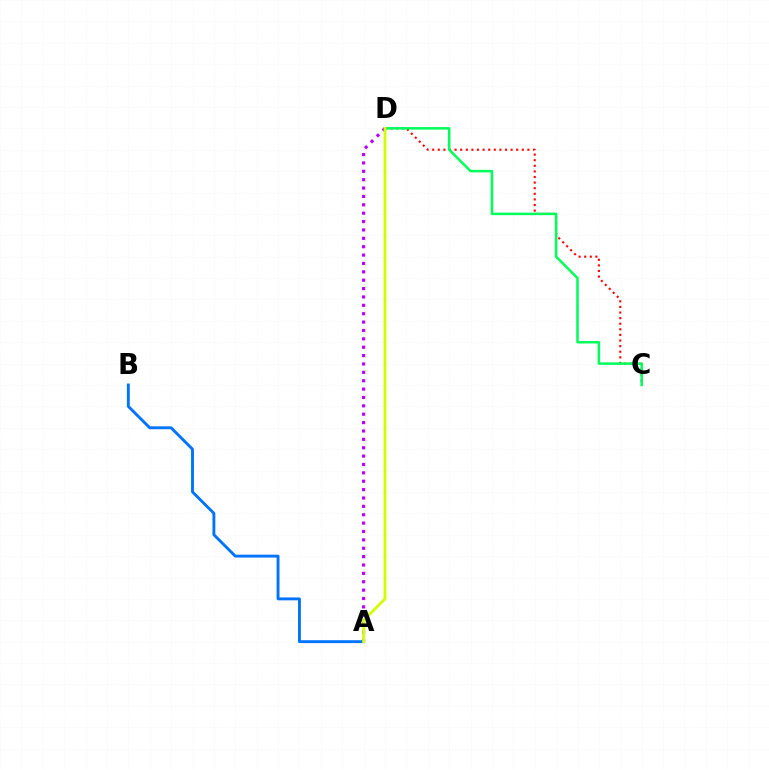{('C', 'D'): [{'color': '#ff0000', 'line_style': 'dotted', 'thickness': 1.52}, {'color': '#00ff5c', 'line_style': 'solid', 'thickness': 1.82}], ('A', 'D'): [{'color': '#b900ff', 'line_style': 'dotted', 'thickness': 2.28}, {'color': '#d1ff00', 'line_style': 'solid', 'thickness': 2.01}], ('A', 'B'): [{'color': '#0074ff', 'line_style': 'solid', 'thickness': 2.08}]}